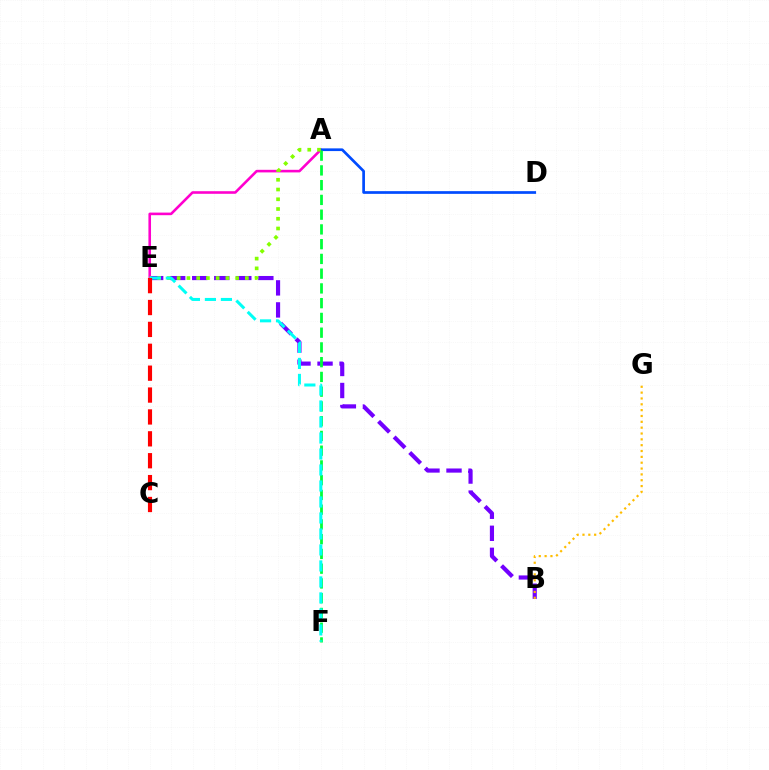{('B', 'E'): [{'color': '#7200ff', 'line_style': 'dashed', 'thickness': 2.99}], ('A', 'E'): [{'color': '#ff00cf', 'line_style': 'solid', 'thickness': 1.87}, {'color': '#84ff00', 'line_style': 'dotted', 'thickness': 2.65}], ('A', 'D'): [{'color': '#004bff', 'line_style': 'solid', 'thickness': 1.95}], ('A', 'F'): [{'color': '#00ff39', 'line_style': 'dashed', 'thickness': 2.0}], ('E', 'F'): [{'color': '#00fff6', 'line_style': 'dashed', 'thickness': 2.17}], ('B', 'G'): [{'color': '#ffbd00', 'line_style': 'dotted', 'thickness': 1.59}], ('C', 'E'): [{'color': '#ff0000', 'line_style': 'dashed', 'thickness': 2.97}]}